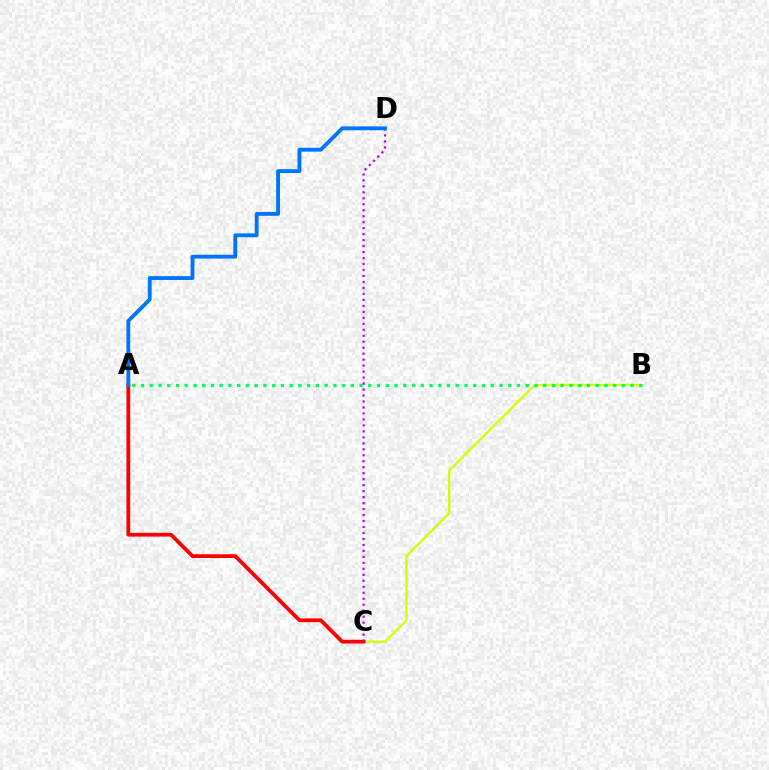{('B', 'C'): [{'color': '#d1ff00', 'line_style': 'solid', 'thickness': 1.66}], ('A', 'B'): [{'color': '#00ff5c', 'line_style': 'dotted', 'thickness': 2.38}], ('A', 'C'): [{'color': '#ff0000', 'line_style': 'solid', 'thickness': 2.71}], ('C', 'D'): [{'color': '#b900ff', 'line_style': 'dotted', 'thickness': 1.62}], ('A', 'D'): [{'color': '#0074ff', 'line_style': 'solid', 'thickness': 2.77}]}